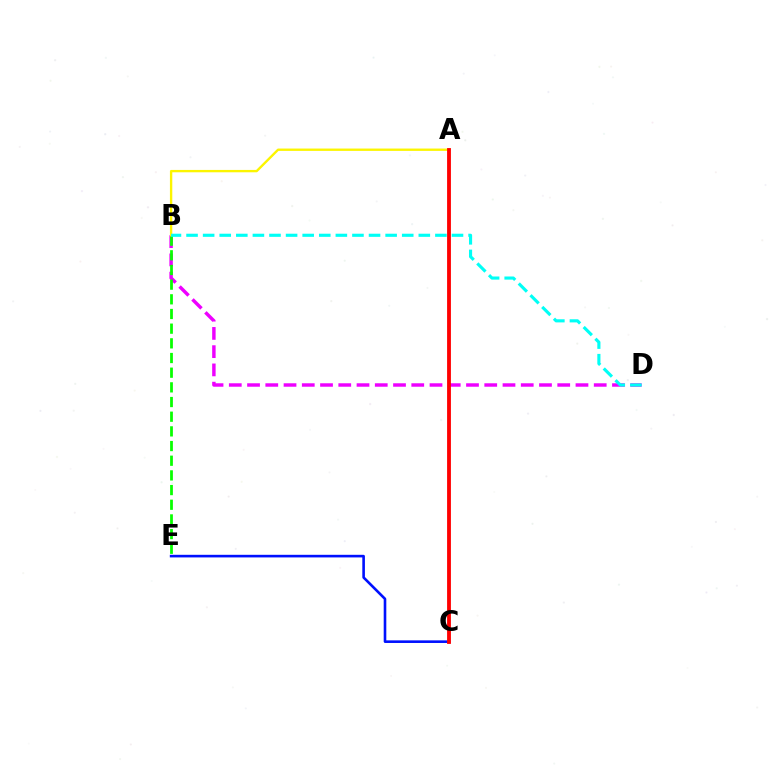{('C', 'E'): [{'color': '#0010ff', 'line_style': 'solid', 'thickness': 1.88}], ('B', 'D'): [{'color': '#ee00ff', 'line_style': 'dashed', 'thickness': 2.48}, {'color': '#00fff6', 'line_style': 'dashed', 'thickness': 2.25}], ('B', 'E'): [{'color': '#08ff00', 'line_style': 'dashed', 'thickness': 1.99}], ('A', 'B'): [{'color': '#fcf500', 'line_style': 'solid', 'thickness': 1.7}], ('A', 'C'): [{'color': '#ff0000', 'line_style': 'solid', 'thickness': 2.75}]}